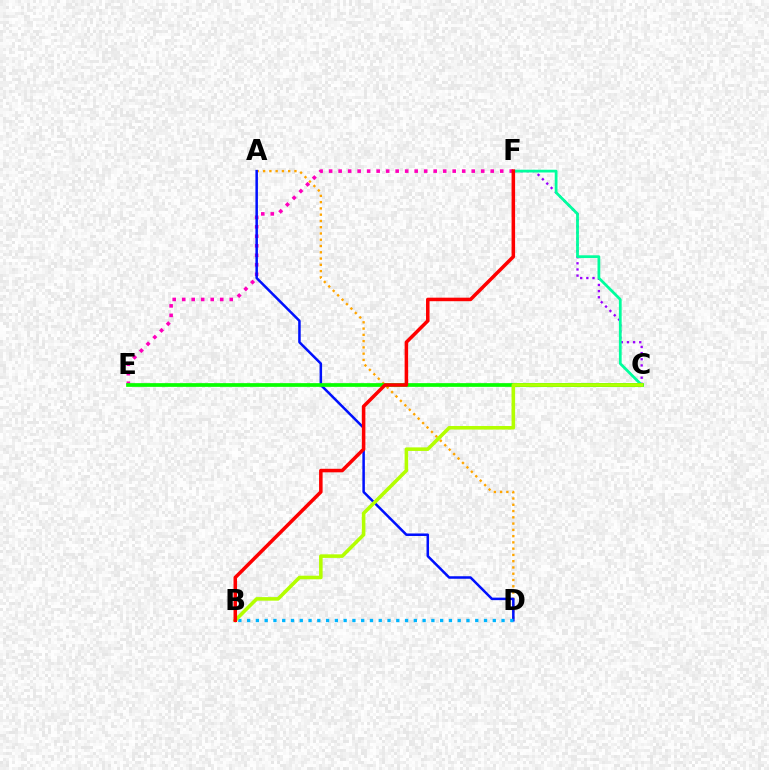{('C', 'F'): [{'color': '#9b00ff', 'line_style': 'dotted', 'thickness': 1.67}, {'color': '#00ff9d', 'line_style': 'solid', 'thickness': 1.99}], ('A', 'D'): [{'color': '#ffa500', 'line_style': 'dotted', 'thickness': 1.7}, {'color': '#0010ff', 'line_style': 'solid', 'thickness': 1.81}], ('E', 'F'): [{'color': '#ff00bd', 'line_style': 'dotted', 'thickness': 2.58}], ('B', 'D'): [{'color': '#00b5ff', 'line_style': 'dotted', 'thickness': 2.38}], ('C', 'E'): [{'color': '#08ff00', 'line_style': 'solid', 'thickness': 2.67}], ('B', 'C'): [{'color': '#b3ff00', 'line_style': 'solid', 'thickness': 2.57}], ('B', 'F'): [{'color': '#ff0000', 'line_style': 'solid', 'thickness': 2.54}]}